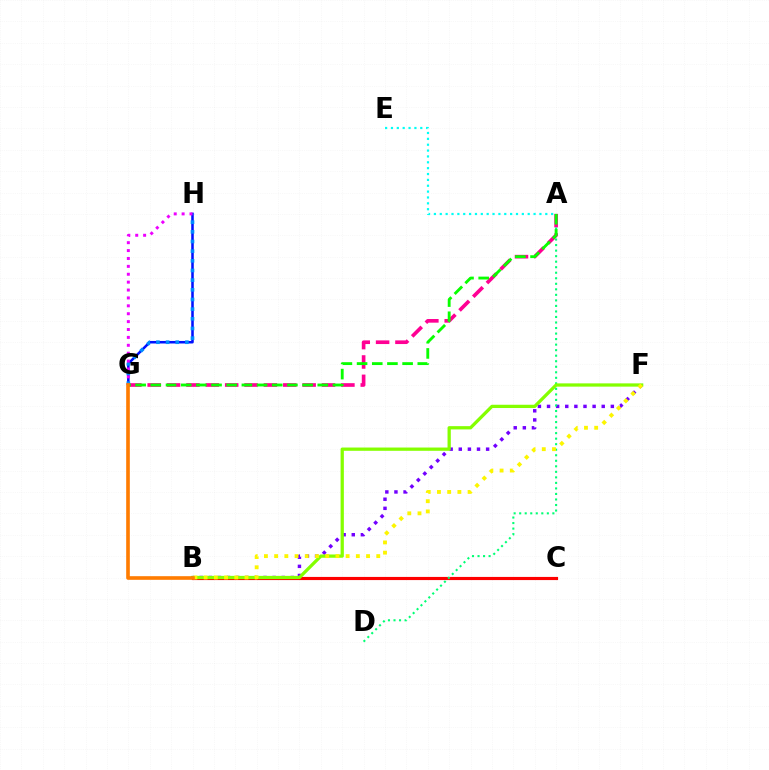{('G', 'H'): [{'color': '#0010ff', 'line_style': 'solid', 'thickness': 1.83}, {'color': '#008cff', 'line_style': 'dotted', 'thickness': 2.63}, {'color': '#ee00ff', 'line_style': 'dotted', 'thickness': 2.14}], ('A', 'G'): [{'color': '#ff0094', 'line_style': 'dashed', 'thickness': 2.63}, {'color': '#08ff00', 'line_style': 'dashed', 'thickness': 2.06}], ('B', 'F'): [{'color': '#7200ff', 'line_style': 'dotted', 'thickness': 2.48}, {'color': '#84ff00', 'line_style': 'solid', 'thickness': 2.35}, {'color': '#fcf500', 'line_style': 'dotted', 'thickness': 2.77}], ('B', 'C'): [{'color': '#ff0000', 'line_style': 'solid', 'thickness': 2.27}], ('A', 'D'): [{'color': '#00ff74', 'line_style': 'dotted', 'thickness': 1.5}], ('B', 'G'): [{'color': '#ff7c00', 'line_style': 'solid', 'thickness': 2.62}], ('A', 'E'): [{'color': '#00fff6', 'line_style': 'dotted', 'thickness': 1.59}]}